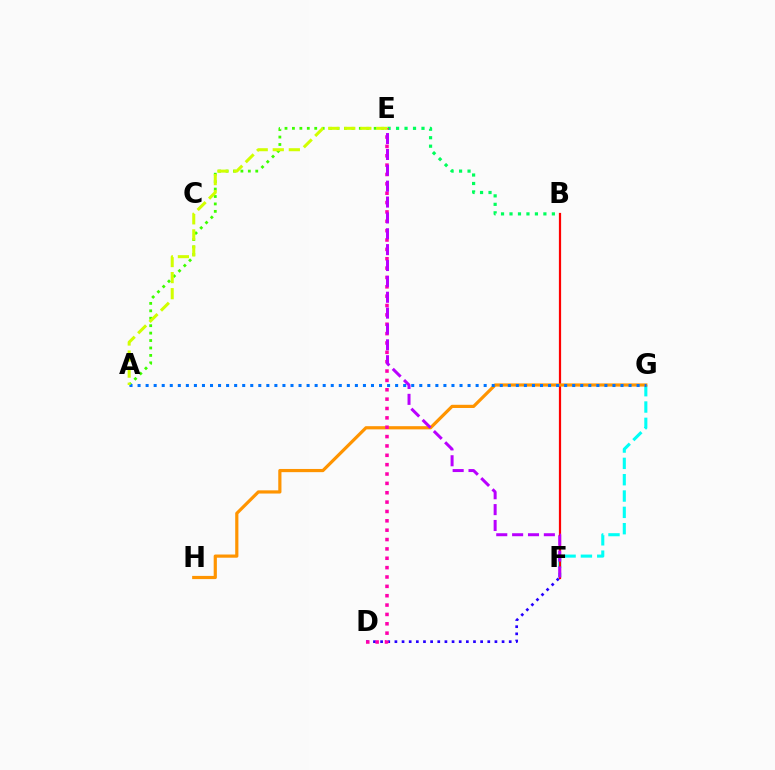{('F', 'G'): [{'color': '#00fff6', 'line_style': 'dashed', 'thickness': 2.22}], ('A', 'E'): [{'color': '#3dff00', 'line_style': 'dotted', 'thickness': 2.02}, {'color': '#d1ff00', 'line_style': 'dashed', 'thickness': 2.18}], ('B', 'F'): [{'color': '#ff0000', 'line_style': 'solid', 'thickness': 1.6}], ('G', 'H'): [{'color': '#ff9400', 'line_style': 'solid', 'thickness': 2.3}], ('D', 'F'): [{'color': '#2500ff', 'line_style': 'dotted', 'thickness': 1.94}], ('B', 'E'): [{'color': '#00ff5c', 'line_style': 'dotted', 'thickness': 2.3}], ('A', 'G'): [{'color': '#0074ff', 'line_style': 'dotted', 'thickness': 2.19}], ('D', 'E'): [{'color': '#ff00ac', 'line_style': 'dotted', 'thickness': 2.54}], ('E', 'F'): [{'color': '#b900ff', 'line_style': 'dashed', 'thickness': 2.16}]}